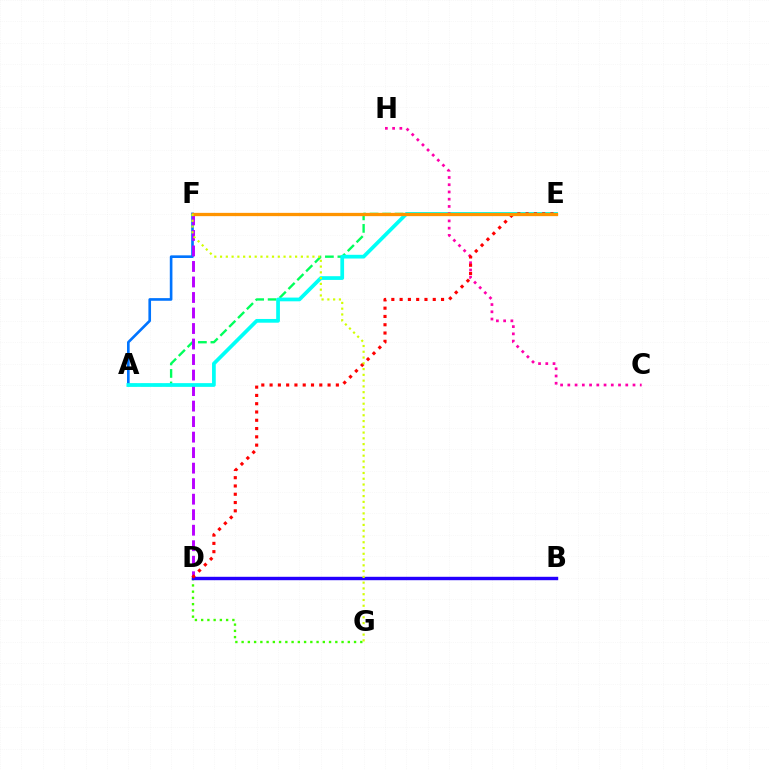{('D', 'G'): [{'color': '#3dff00', 'line_style': 'dotted', 'thickness': 1.7}], ('A', 'E'): [{'color': '#00ff5c', 'line_style': 'dashed', 'thickness': 1.7}, {'color': '#00fff6', 'line_style': 'solid', 'thickness': 2.68}], ('A', 'F'): [{'color': '#0074ff', 'line_style': 'solid', 'thickness': 1.9}], ('D', 'F'): [{'color': '#b900ff', 'line_style': 'dashed', 'thickness': 2.11}], ('C', 'H'): [{'color': '#ff00ac', 'line_style': 'dotted', 'thickness': 1.97}], ('B', 'D'): [{'color': '#2500ff', 'line_style': 'solid', 'thickness': 2.45}], ('D', 'E'): [{'color': '#ff0000', 'line_style': 'dotted', 'thickness': 2.25}], ('E', 'F'): [{'color': '#ff9400', 'line_style': 'solid', 'thickness': 2.35}], ('F', 'G'): [{'color': '#d1ff00', 'line_style': 'dotted', 'thickness': 1.57}]}